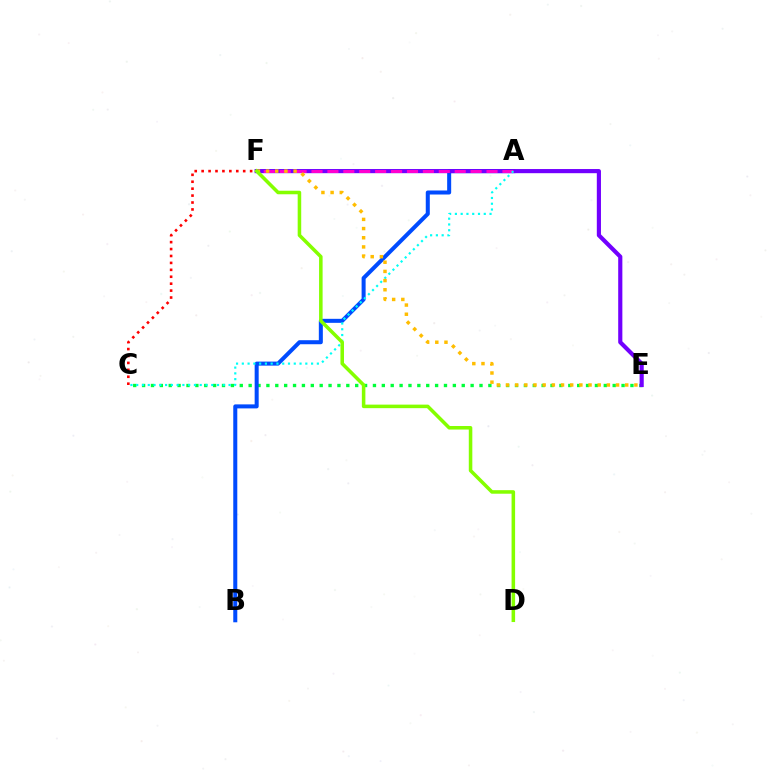{('C', 'E'): [{'color': '#00ff39', 'line_style': 'dotted', 'thickness': 2.41}], ('C', 'F'): [{'color': '#ff0000', 'line_style': 'dotted', 'thickness': 1.88}], ('A', 'B'): [{'color': '#004bff', 'line_style': 'solid', 'thickness': 2.89}], ('E', 'F'): [{'color': '#7200ff', 'line_style': 'solid', 'thickness': 2.99}, {'color': '#ffbd00', 'line_style': 'dotted', 'thickness': 2.49}], ('A', 'F'): [{'color': '#ff00cf', 'line_style': 'dashed', 'thickness': 2.16}], ('A', 'C'): [{'color': '#00fff6', 'line_style': 'dotted', 'thickness': 1.57}], ('D', 'F'): [{'color': '#84ff00', 'line_style': 'solid', 'thickness': 2.55}]}